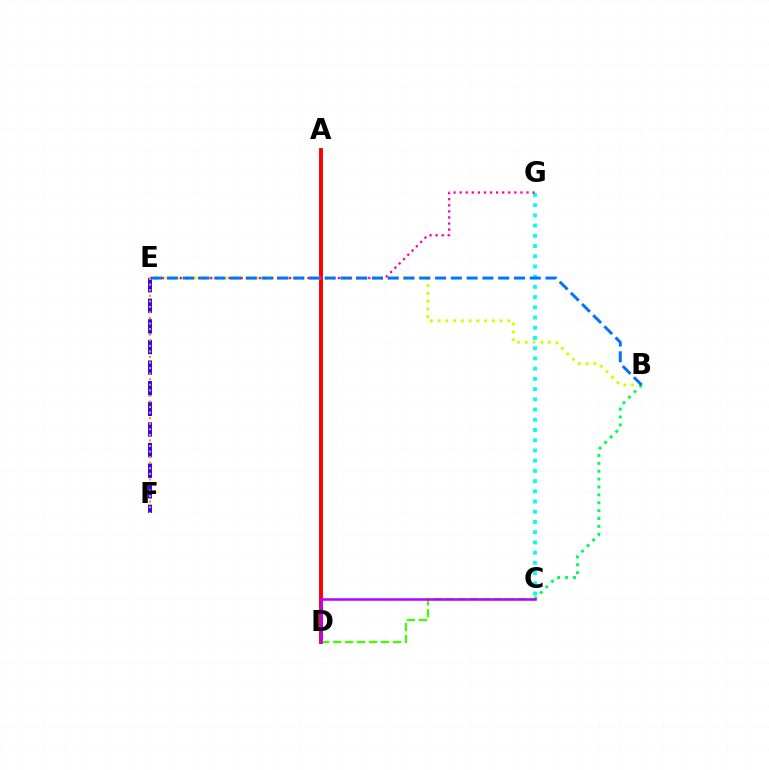{('E', 'F'): [{'color': '#2500ff', 'line_style': 'dashed', 'thickness': 2.8}, {'color': '#ff9400', 'line_style': 'dotted', 'thickness': 1.51}], ('C', 'G'): [{'color': '#00fff6', 'line_style': 'dotted', 'thickness': 2.78}], ('A', 'D'): [{'color': '#ff0000', 'line_style': 'solid', 'thickness': 2.82}], ('B', 'E'): [{'color': '#d1ff00', 'line_style': 'dotted', 'thickness': 2.11}, {'color': '#0074ff', 'line_style': 'dashed', 'thickness': 2.14}], ('B', 'C'): [{'color': '#00ff5c', 'line_style': 'dotted', 'thickness': 2.14}], ('E', 'G'): [{'color': '#ff00ac', 'line_style': 'dotted', 'thickness': 1.65}], ('C', 'D'): [{'color': '#3dff00', 'line_style': 'dashed', 'thickness': 1.62}, {'color': '#b900ff', 'line_style': 'solid', 'thickness': 1.82}]}